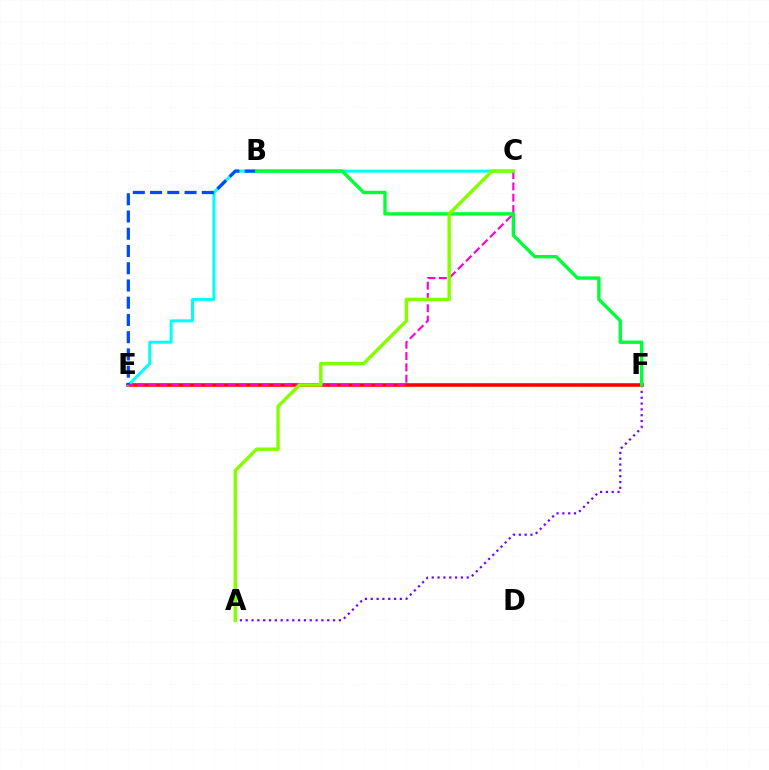{('E', 'F'): [{'color': '#ffbd00', 'line_style': 'solid', 'thickness': 1.69}, {'color': '#ff0000', 'line_style': 'solid', 'thickness': 2.57}], ('A', 'F'): [{'color': '#7200ff', 'line_style': 'dotted', 'thickness': 1.58}], ('C', 'E'): [{'color': '#00fff6', 'line_style': 'solid', 'thickness': 2.15}, {'color': '#ff00cf', 'line_style': 'dashed', 'thickness': 1.54}], ('B', 'E'): [{'color': '#004bff', 'line_style': 'dashed', 'thickness': 2.34}], ('B', 'F'): [{'color': '#00ff39', 'line_style': 'solid', 'thickness': 2.43}], ('A', 'C'): [{'color': '#84ff00', 'line_style': 'solid', 'thickness': 2.47}]}